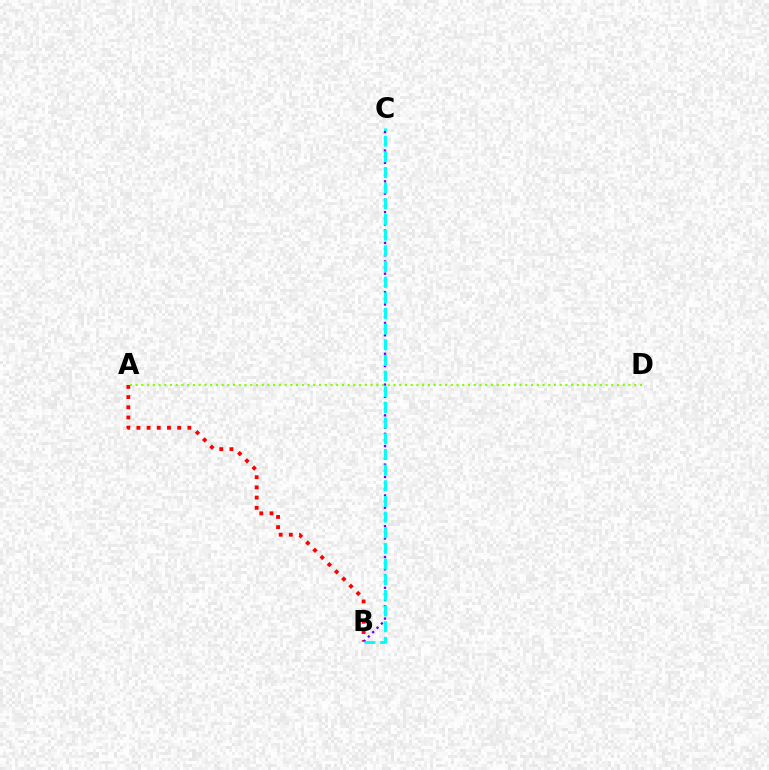{('A', 'B'): [{'color': '#ff0000', 'line_style': 'dotted', 'thickness': 2.77}], ('B', 'C'): [{'color': '#7200ff', 'line_style': 'dotted', 'thickness': 1.67}, {'color': '#00fff6', 'line_style': 'dashed', 'thickness': 2.13}], ('A', 'D'): [{'color': '#84ff00', 'line_style': 'dotted', 'thickness': 1.56}]}